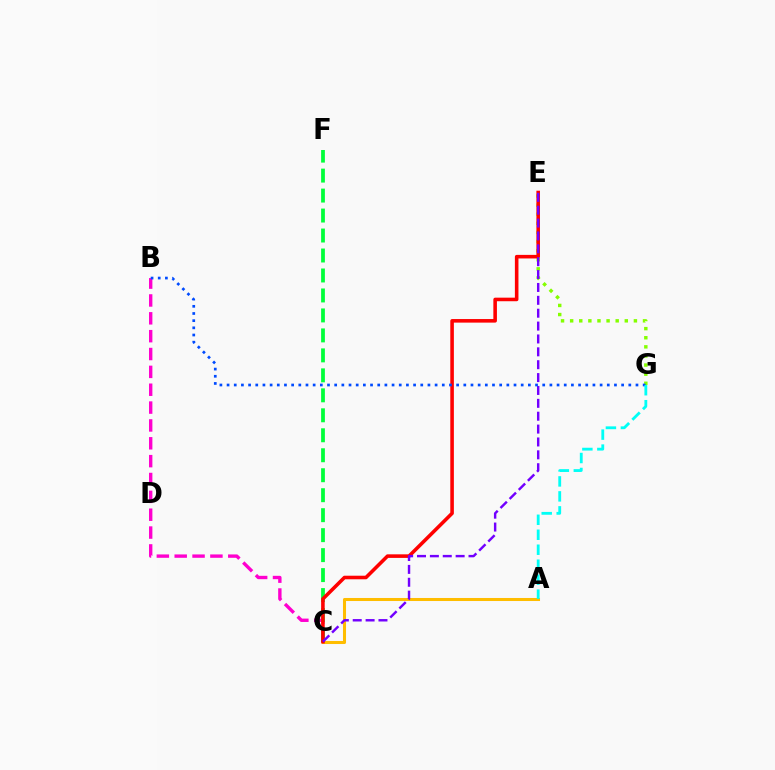{('B', 'C'): [{'color': '#ff00cf', 'line_style': 'dashed', 'thickness': 2.43}], ('C', 'F'): [{'color': '#00ff39', 'line_style': 'dashed', 'thickness': 2.71}], ('E', 'G'): [{'color': '#84ff00', 'line_style': 'dotted', 'thickness': 2.47}], ('A', 'C'): [{'color': '#ffbd00', 'line_style': 'solid', 'thickness': 2.19}], ('C', 'E'): [{'color': '#ff0000', 'line_style': 'solid', 'thickness': 2.57}, {'color': '#7200ff', 'line_style': 'dashed', 'thickness': 1.75}], ('B', 'G'): [{'color': '#004bff', 'line_style': 'dotted', 'thickness': 1.95}], ('A', 'G'): [{'color': '#00fff6', 'line_style': 'dashed', 'thickness': 2.03}]}